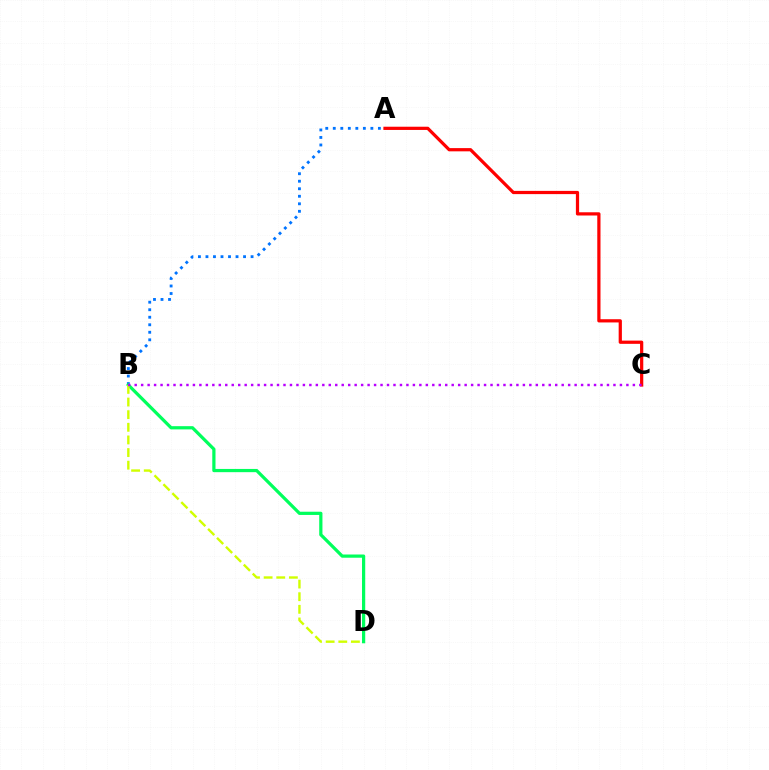{('A', 'B'): [{'color': '#0074ff', 'line_style': 'dotted', 'thickness': 2.04}], ('A', 'C'): [{'color': '#ff0000', 'line_style': 'solid', 'thickness': 2.32}], ('B', 'D'): [{'color': '#00ff5c', 'line_style': 'solid', 'thickness': 2.32}, {'color': '#d1ff00', 'line_style': 'dashed', 'thickness': 1.72}], ('B', 'C'): [{'color': '#b900ff', 'line_style': 'dotted', 'thickness': 1.76}]}